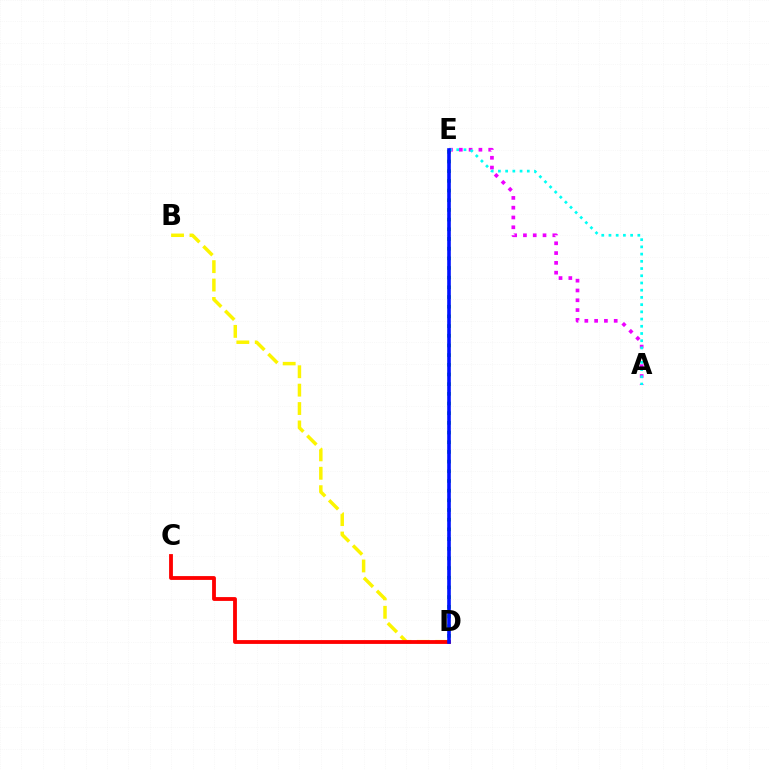{('B', 'D'): [{'color': '#fcf500', 'line_style': 'dashed', 'thickness': 2.5}], ('A', 'E'): [{'color': '#ee00ff', 'line_style': 'dotted', 'thickness': 2.66}, {'color': '#00fff6', 'line_style': 'dotted', 'thickness': 1.96}], ('D', 'E'): [{'color': '#08ff00', 'line_style': 'dotted', 'thickness': 2.63}, {'color': '#0010ff', 'line_style': 'solid', 'thickness': 2.6}], ('C', 'D'): [{'color': '#ff0000', 'line_style': 'solid', 'thickness': 2.75}]}